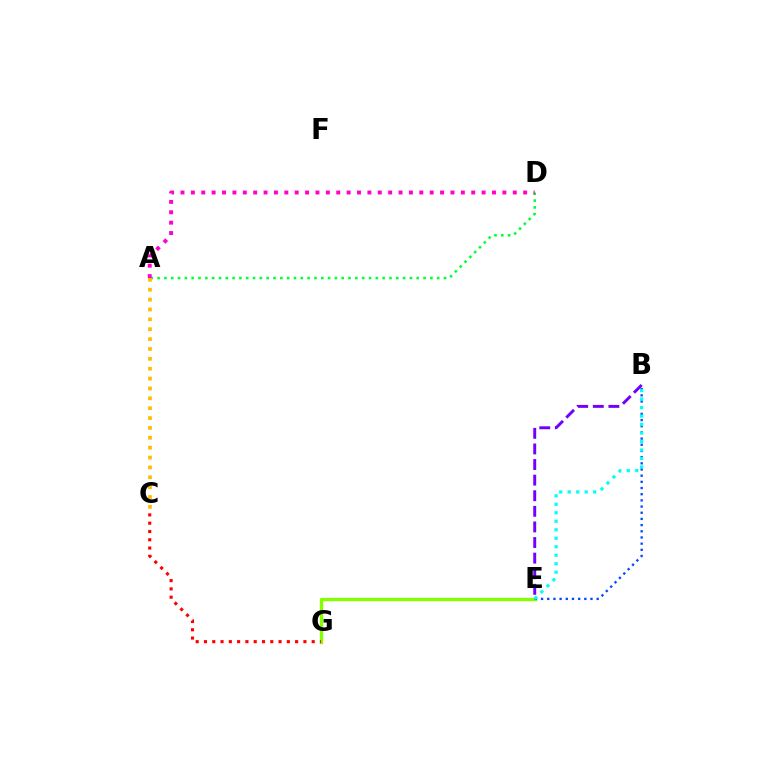{('B', 'E'): [{'color': '#7200ff', 'line_style': 'dashed', 'thickness': 2.12}, {'color': '#004bff', 'line_style': 'dotted', 'thickness': 1.68}, {'color': '#00fff6', 'line_style': 'dotted', 'thickness': 2.31}], ('E', 'G'): [{'color': '#84ff00', 'line_style': 'solid', 'thickness': 2.41}], ('A', 'D'): [{'color': '#00ff39', 'line_style': 'dotted', 'thickness': 1.85}, {'color': '#ff00cf', 'line_style': 'dotted', 'thickness': 2.82}], ('A', 'C'): [{'color': '#ffbd00', 'line_style': 'dotted', 'thickness': 2.68}], ('C', 'G'): [{'color': '#ff0000', 'line_style': 'dotted', 'thickness': 2.25}]}